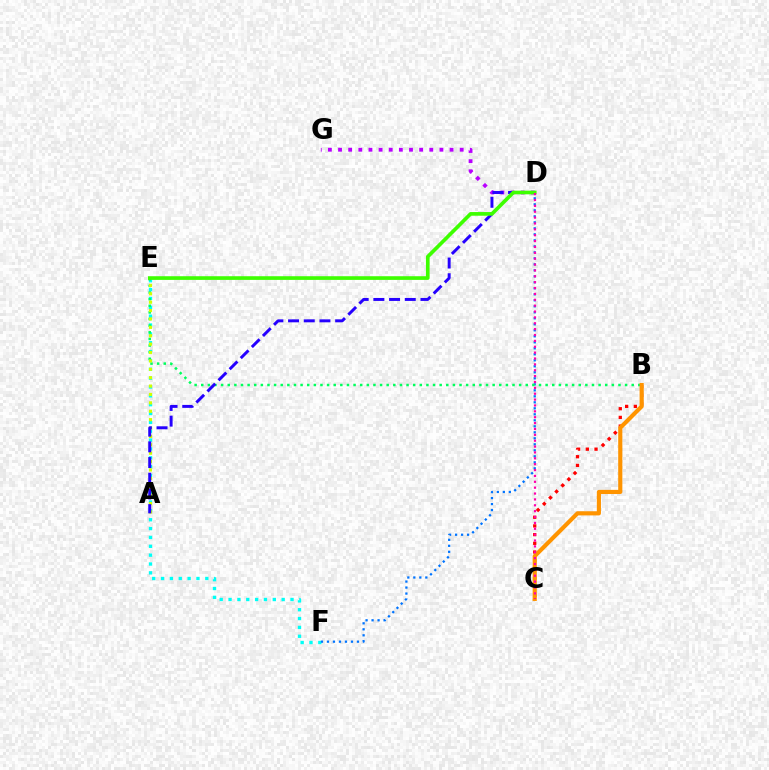{('E', 'F'): [{'color': '#00fff6', 'line_style': 'dotted', 'thickness': 2.4}], ('D', 'F'): [{'color': '#0074ff', 'line_style': 'dotted', 'thickness': 1.63}], ('B', 'E'): [{'color': '#00ff5c', 'line_style': 'dotted', 'thickness': 1.8}], ('A', 'E'): [{'color': '#d1ff00', 'line_style': 'dotted', 'thickness': 2.28}], ('D', 'G'): [{'color': '#b900ff', 'line_style': 'dotted', 'thickness': 2.75}], ('B', 'C'): [{'color': '#ff0000', 'line_style': 'dotted', 'thickness': 2.36}, {'color': '#ff9400', 'line_style': 'solid', 'thickness': 2.99}], ('A', 'D'): [{'color': '#2500ff', 'line_style': 'dashed', 'thickness': 2.13}], ('D', 'E'): [{'color': '#3dff00', 'line_style': 'solid', 'thickness': 2.64}], ('C', 'D'): [{'color': '#ff00ac', 'line_style': 'dotted', 'thickness': 1.6}]}